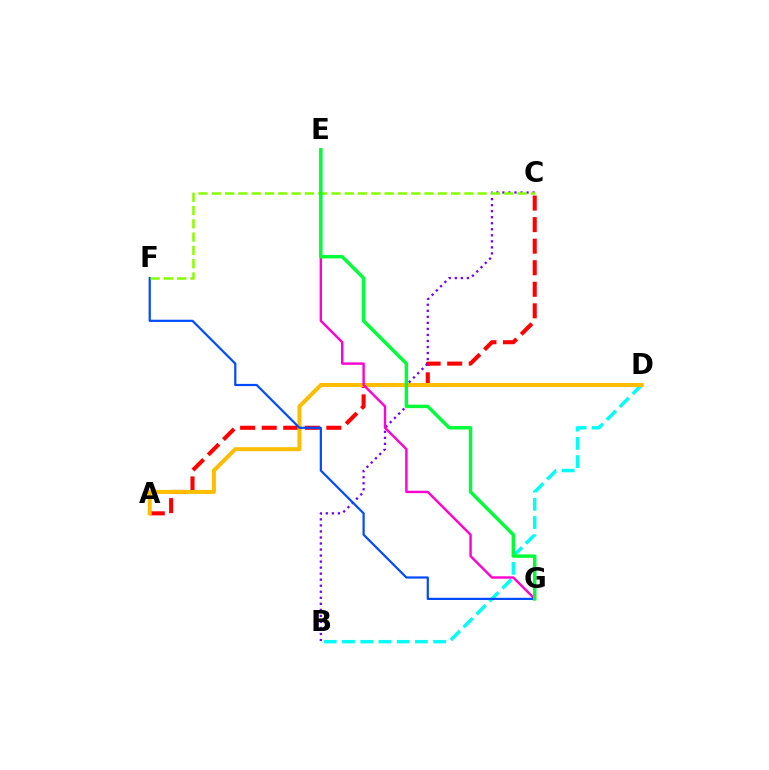{('A', 'C'): [{'color': '#ff0000', 'line_style': 'dashed', 'thickness': 2.93}], ('B', 'D'): [{'color': '#00fff6', 'line_style': 'dashed', 'thickness': 2.48}], ('A', 'D'): [{'color': '#ffbd00', 'line_style': 'solid', 'thickness': 2.88}], ('B', 'C'): [{'color': '#7200ff', 'line_style': 'dotted', 'thickness': 1.64}], ('E', 'G'): [{'color': '#ff00cf', 'line_style': 'solid', 'thickness': 1.73}, {'color': '#00ff39', 'line_style': 'solid', 'thickness': 2.49}], ('F', 'G'): [{'color': '#004bff', 'line_style': 'solid', 'thickness': 1.59}], ('C', 'F'): [{'color': '#84ff00', 'line_style': 'dashed', 'thickness': 1.81}]}